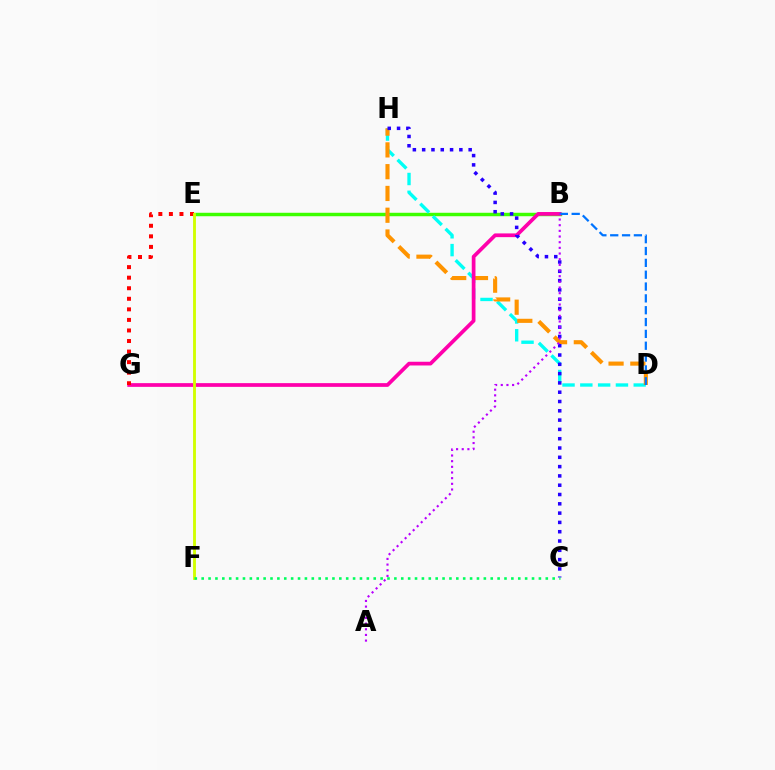{('B', 'E'): [{'color': '#3dff00', 'line_style': 'solid', 'thickness': 2.49}], ('D', 'H'): [{'color': '#00fff6', 'line_style': 'dashed', 'thickness': 2.42}, {'color': '#ff9400', 'line_style': 'dashed', 'thickness': 2.96}], ('B', 'G'): [{'color': '#ff00ac', 'line_style': 'solid', 'thickness': 2.68}], ('B', 'D'): [{'color': '#0074ff', 'line_style': 'dashed', 'thickness': 1.61}], ('C', 'H'): [{'color': '#2500ff', 'line_style': 'dotted', 'thickness': 2.53}], ('E', 'G'): [{'color': '#ff0000', 'line_style': 'dotted', 'thickness': 2.87}], ('A', 'B'): [{'color': '#b900ff', 'line_style': 'dotted', 'thickness': 1.54}], ('E', 'F'): [{'color': '#d1ff00', 'line_style': 'solid', 'thickness': 2.06}], ('C', 'F'): [{'color': '#00ff5c', 'line_style': 'dotted', 'thickness': 1.87}]}